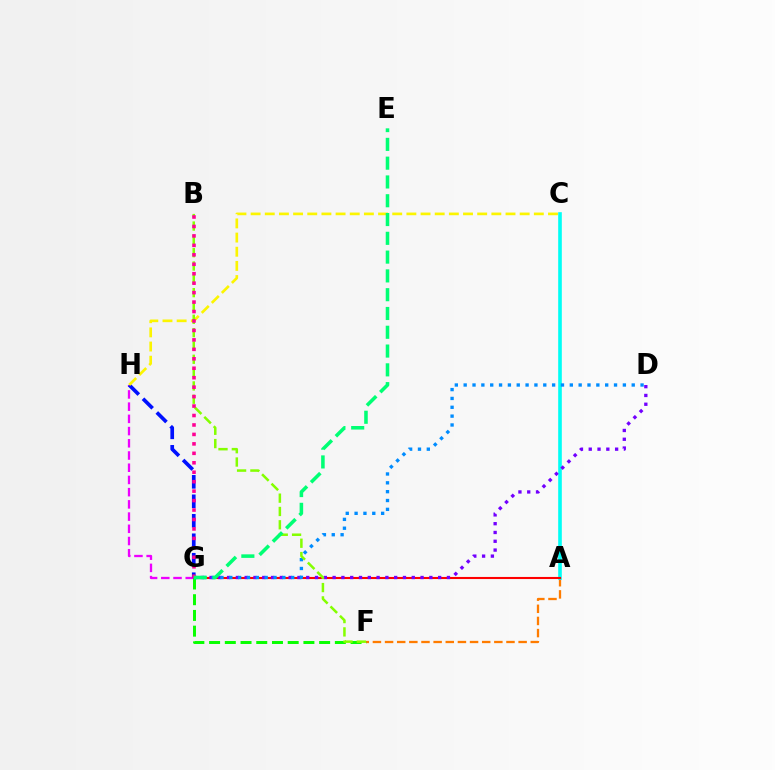{('A', 'F'): [{'color': '#ff7c00', 'line_style': 'dashed', 'thickness': 1.65}], ('G', 'H'): [{'color': '#ee00ff', 'line_style': 'dashed', 'thickness': 1.66}, {'color': '#0010ff', 'line_style': 'dashed', 'thickness': 2.65}], ('A', 'C'): [{'color': '#00fff6', 'line_style': 'solid', 'thickness': 2.61}], ('A', 'G'): [{'color': '#ff0000', 'line_style': 'solid', 'thickness': 1.51}], ('D', 'G'): [{'color': '#7200ff', 'line_style': 'dotted', 'thickness': 2.39}, {'color': '#008cff', 'line_style': 'dotted', 'thickness': 2.4}], ('F', 'G'): [{'color': '#08ff00', 'line_style': 'dashed', 'thickness': 2.14}], ('C', 'H'): [{'color': '#fcf500', 'line_style': 'dashed', 'thickness': 1.92}], ('B', 'F'): [{'color': '#84ff00', 'line_style': 'dashed', 'thickness': 1.81}], ('B', 'G'): [{'color': '#ff0094', 'line_style': 'dotted', 'thickness': 2.57}], ('E', 'G'): [{'color': '#00ff74', 'line_style': 'dashed', 'thickness': 2.55}]}